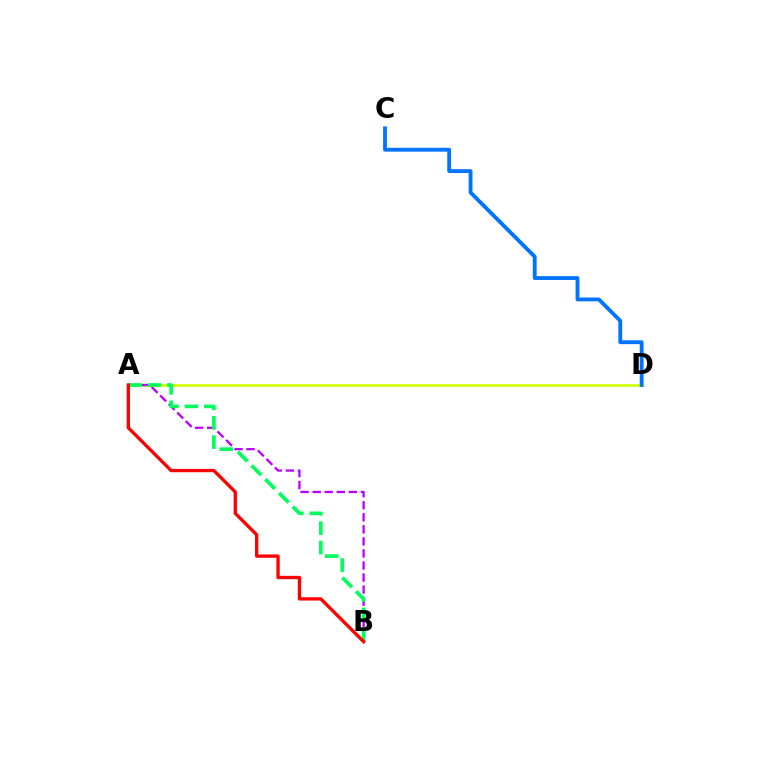{('A', 'D'): [{'color': '#d1ff00', 'line_style': 'solid', 'thickness': 1.94}], ('A', 'B'): [{'color': '#b900ff', 'line_style': 'dashed', 'thickness': 1.64}, {'color': '#00ff5c', 'line_style': 'dashed', 'thickness': 2.64}, {'color': '#ff0000', 'line_style': 'solid', 'thickness': 2.39}], ('C', 'D'): [{'color': '#0074ff', 'line_style': 'solid', 'thickness': 2.76}]}